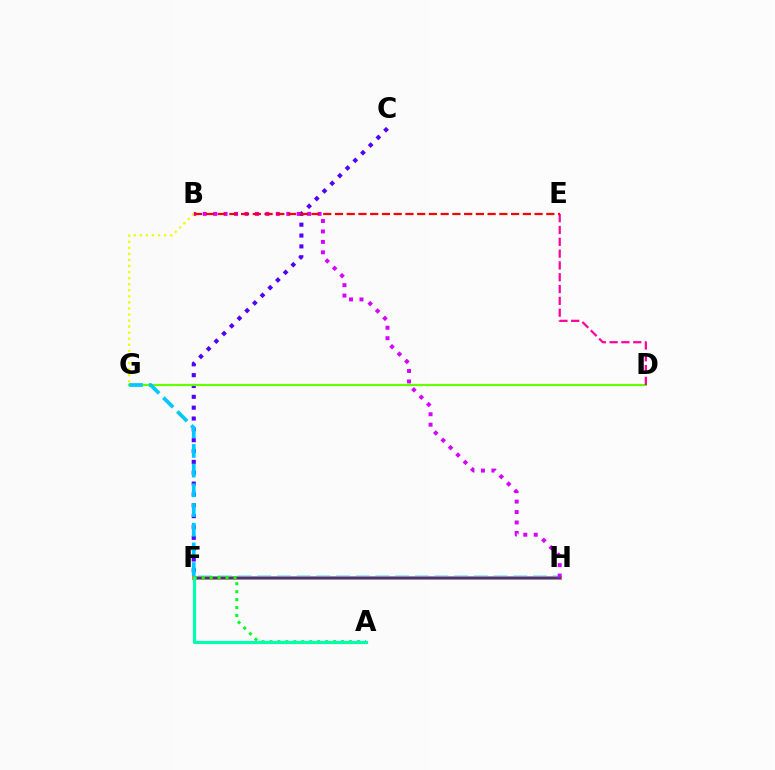{('C', 'F'): [{'color': '#4f00ff', 'line_style': 'dotted', 'thickness': 2.95}], ('D', 'G'): [{'color': '#66ff00', 'line_style': 'solid', 'thickness': 1.57}], ('B', 'G'): [{'color': '#eeff00', 'line_style': 'dotted', 'thickness': 1.65}], ('G', 'H'): [{'color': '#00c7ff', 'line_style': 'dashed', 'thickness': 2.68}], ('F', 'H'): [{'color': '#ff8800', 'line_style': 'solid', 'thickness': 2.88}, {'color': '#003fff', 'line_style': 'solid', 'thickness': 1.59}], ('A', 'F'): [{'color': '#00ff27', 'line_style': 'dotted', 'thickness': 2.16}, {'color': '#00ffaf', 'line_style': 'solid', 'thickness': 2.28}], ('D', 'E'): [{'color': '#ff00a0', 'line_style': 'dashed', 'thickness': 1.6}], ('B', 'H'): [{'color': '#d600ff', 'line_style': 'dotted', 'thickness': 2.84}], ('B', 'E'): [{'color': '#ff0000', 'line_style': 'dashed', 'thickness': 1.6}]}